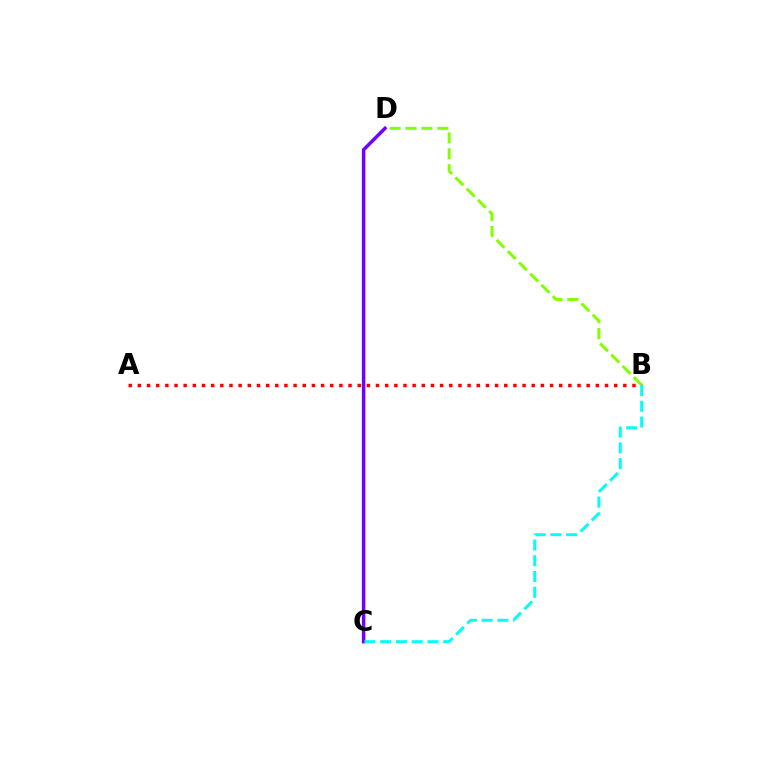{('A', 'B'): [{'color': '#ff0000', 'line_style': 'dotted', 'thickness': 2.49}], ('C', 'D'): [{'color': '#7200ff', 'line_style': 'solid', 'thickness': 2.49}], ('B', 'D'): [{'color': '#84ff00', 'line_style': 'dashed', 'thickness': 2.16}], ('B', 'C'): [{'color': '#00fff6', 'line_style': 'dashed', 'thickness': 2.14}]}